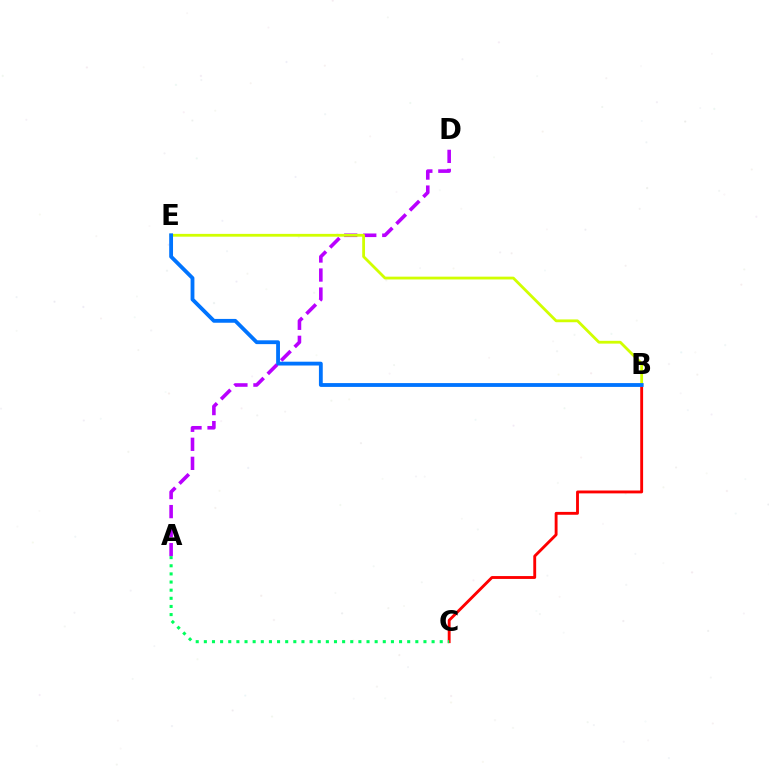{('B', 'C'): [{'color': '#ff0000', 'line_style': 'solid', 'thickness': 2.06}], ('A', 'D'): [{'color': '#b900ff', 'line_style': 'dashed', 'thickness': 2.59}], ('B', 'E'): [{'color': '#d1ff00', 'line_style': 'solid', 'thickness': 2.01}, {'color': '#0074ff', 'line_style': 'solid', 'thickness': 2.75}], ('A', 'C'): [{'color': '#00ff5c', 'line_style': 'dotted', 'thickness': 2.21}]}